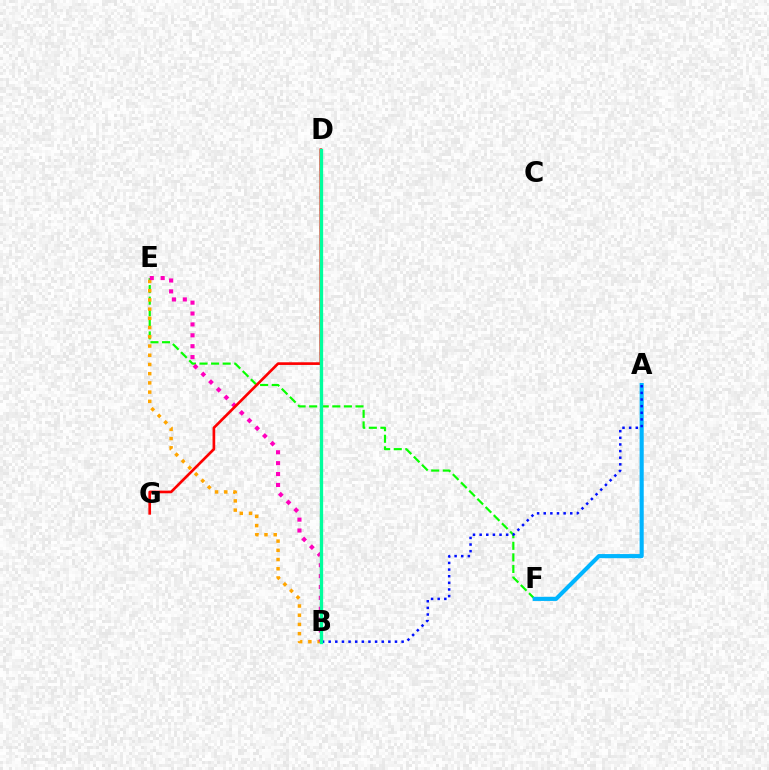{('B', 'D'): [{'color': '#9b00ff', 'line_style': 'solid', 'thickness': 1.52}, {'color': '#b3ff00', 'line_style': 'dotted', 'thickness': 1.6}, {'color': '#00ff9d', 'line_style': 'solid', 'thickness': 2.37}], ('E', 'F'): [{'color': '#08ff00', 'line_style': 'dashed', 'thickness': 1.57}], ('A', 'F'): [{'color': '#00b5ff', 'line_style': 'solid', 'thickness': 2.95}], ('B', 'E'): [{'color': '#ffa500', 'line_style': 'dotted', 'thickness': 2.51}, {'color': '#ff00bd', 'line_style': 'dotted', 'thickness': 2.96}], ('A', 'B'): [{'color': '#0010ff', 'line_style': 'dotted', 'thickness': 1.8}], ('D', 'G'): [{'color': '#ff0000', 'line_style': 'solid', 'thickness': 1.92}]}